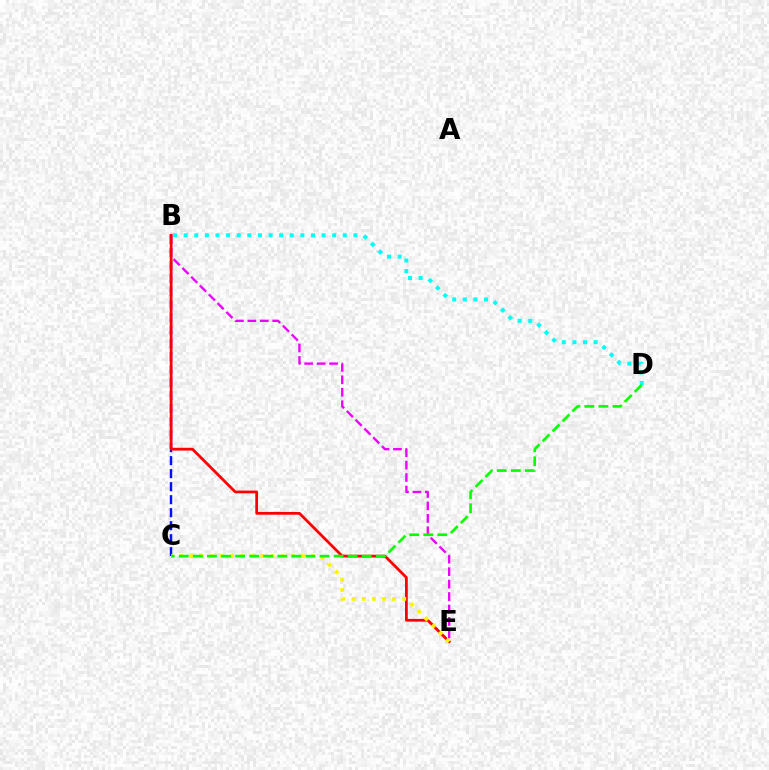{('B', 'C'): [{'color': '#0010ff', 'line_style': 'dashed', 'thickness': 1.77}], ('B', 'E'): [{'color': '#ee00ff', 'line_style': 'dashed', 'thickness': 1.69}, {'color': '#ff0000', 'line_style': 'solid', 'thickness': 1.99}], ('C', 'E'): [{'color': '#fcf500', 'line_style': 'dotted', 'thickness': 2.75}], ('B', 'D'): [{'color': '#00fff6', 'line_style': 'dotted', 'thickness': 2.88}], ('C', 'D'): [{'color': '#08ff00', 'line_style': 'dashed', 'thickness': 1.91}]}